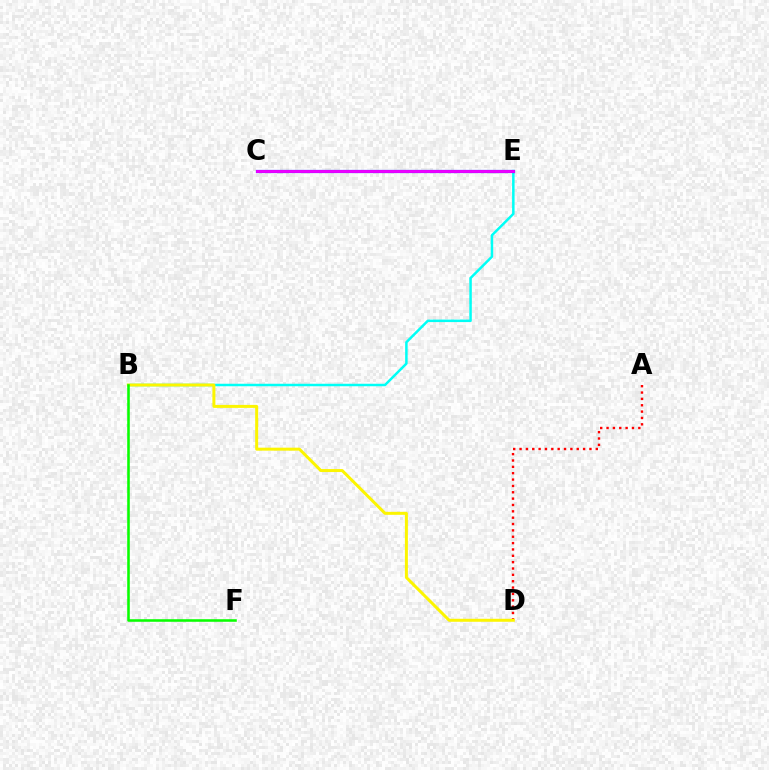{('A', 'D'): [{'color': '#ff0000', 'line_style': 'dotted', 'thickness': 1.73}], ('B', 'E'): [{'color': '#00fff6', 'line_style': 'solid', 'thickness': 1.8}], ('B', 'D'): [{'color': '#fcf500', 'line_style': 'solid', 'thickness': 2.15}], ('C', 'E'): [{'color': '#0010ff', 'line_style': 'solid', 'thickness': 2.3}, {'color': '#ee00ff', 'line_style': 'solid', 'thickness': 2.09}], ('B', 'F'): [{'color': '#08ff00', 'line_style': 'solid', 'thickness': 1.84}]}